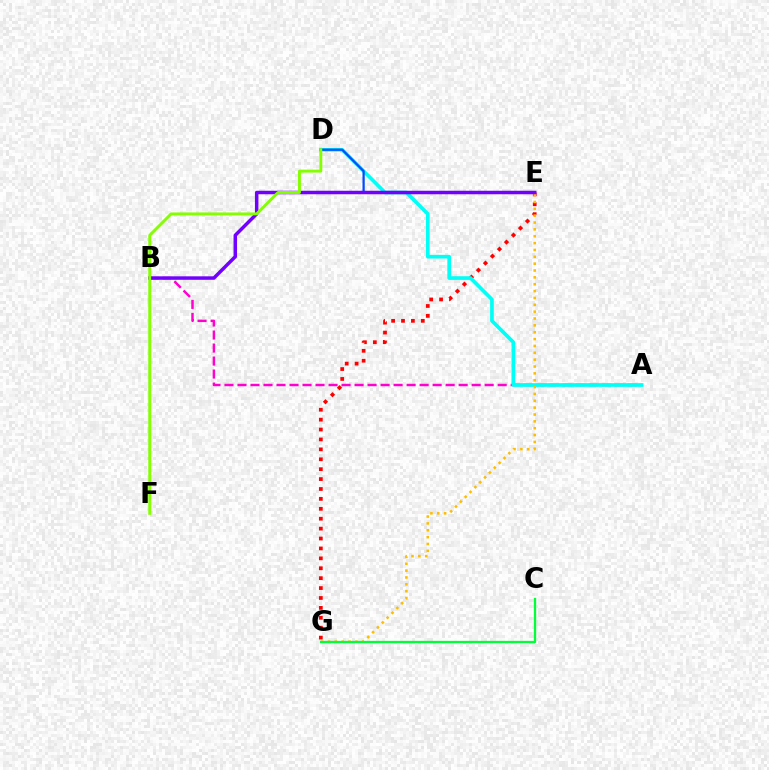{('E', 'G'): [{'color': '#ff0000', 'line_style': 'dotted', 'thickness': 2.69}, {'color': '#ffbd00', 'line_style': 'dotted', 'thickness': 1.86}], ('A', 'B'): [{'color': '#ff00cf', 'line_style': 'dashed', 'thickness': 1.77}], ('A', 'D'): [{'color': '#00fff6', 'line_style': 'solid', 'thickness': 2.64}], ('D', 'E'): [{'color': '#004bff', 'line_style': 'solid', 'thickness': 1.62}], ('C', 'G'): [{'color': '#00ff39', 'line_style': 'solid', 'thickness': 1.66}], ('B', 'E'): [{'color': '#7200ff', 'line_style': 'solid', 'thickness': 2.51}], ('D', 'F'): [{'color': '#84ff00', 'line_style': 'solid', 'thickness': 2.1}]}